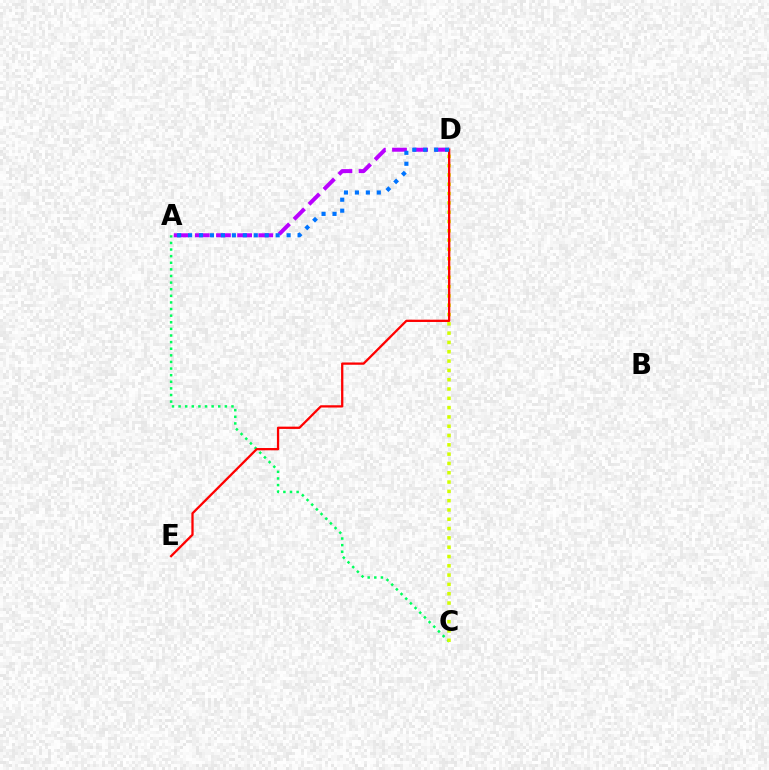{('A', 'D'): [{'color': '#b900ff', 'line_style': 'dashed', 'thickness': 2.87}, {'color': '#0074ff', 'line_style': 'dotted', 'thickness': 2.97}], ('A', 'C'): [{'color': '#00ff5c', 'line_style': 'dotted', 'thickness': 1.8}], ('C', 'D'): [{'color': '#d1ff00', 'line_style': 'dotted', 'thickness': 2.53}], ('D', 'E'): [{'color': '#ff0000', 'line_style': 'solid', 'thickness': 1.64}]}